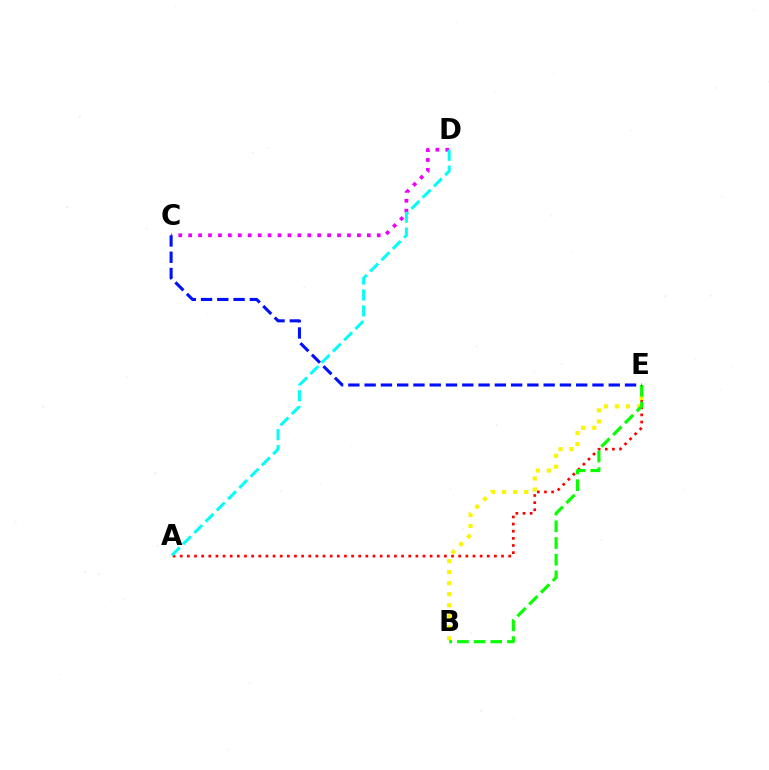{('A', 'E'): [{'color': '#ff0000', 'line_style': 'dotted', 'thickness': 1.94}], ('C', 'D'): [{'color': '#ee00ff', 'line_style': 'dotted', 'thickness': 2.7}], ('B', 'E'): [{'color': '#fcf500', 'line_style': 'dotted', 'thickness': 2.99}, {'color': '#08ff00', 'line_style': 'dashed', 'thickness': 2.27}], ('A', 'D'): [{'color': '#00fff6', 'line_style': 'dashed', 'thickness': 2.16}], ('C', 'E'): [{'color': '#0010ff', 'line_style': 'dashed', 'thickness': 2.21}]}